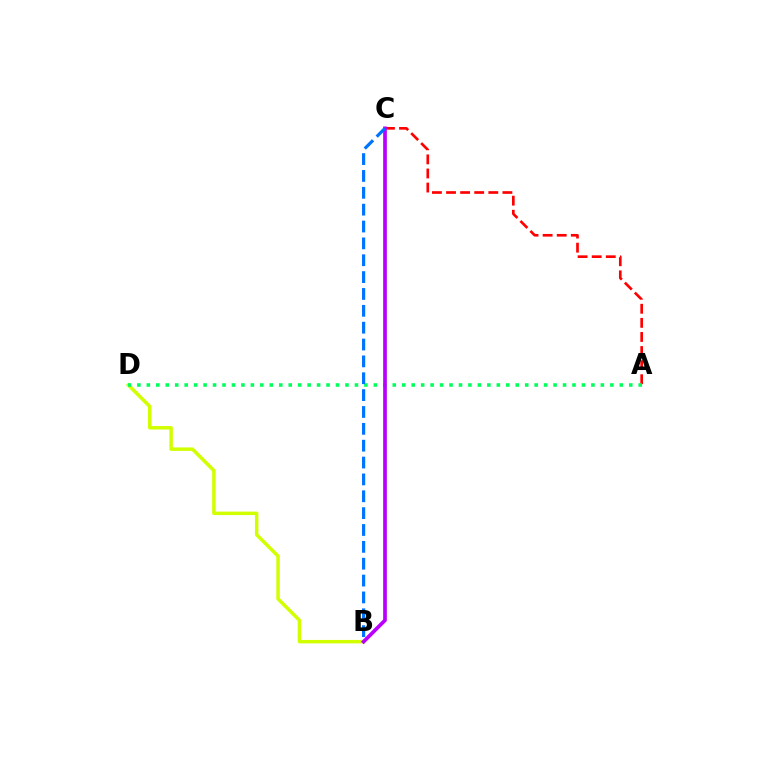{('A', 'C'): [{'color': '#ff0000', 'line_style': 'dashed', 'thickness': 1.91}], ('B', 'D'): [{'color': '#d1ff00', 'line_style': 'solid', 'thickness': 2.5}], ('A', 'D'): [{'color': '#00ff5c', 'line_style': 'dotted', 'thickness': 2.57}], ('B', 'C'): [{'color': '#b900ff', 'line_style': 'solid', 'thickness': 2.65}, {'color': '#0074ff', 'line_style': 'dashed', 'thickness': 2.29}]}